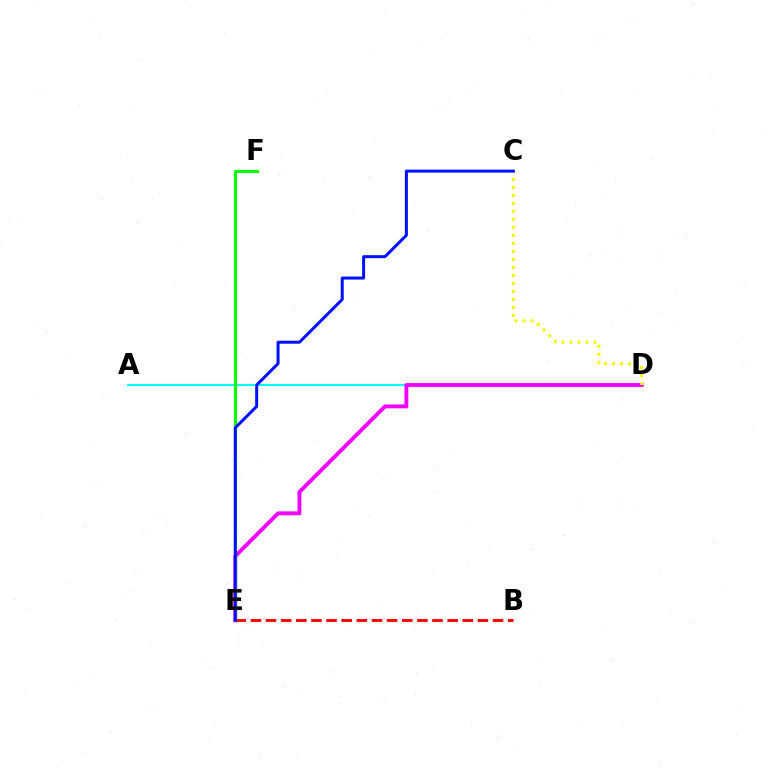{('A', 'D'): [{'color': '#00fff6', 'line_style': 'solid', 'thickness': 1.52}], ('D', 'E'): [{'color': '#ee00ff', 'line_style': 'solid', 'thickness': 2.8}], ('E', 'F'): [{'color': '#08ff00', 'line_style': 'solid', 'thickness': 2.24}], ('C', 'D'): [{'color': '#fcf500', 'line_style': 'dotted', 'thickness': 2.17}], ('B', 'E'): [{'color': '#ff0000', 'line_style': 'dashed', 'thickness': 2.06}], ('C', 'E'): [{'color': '#0010ff', 'line_style': 'solid', 'thickness': 2.16}]}